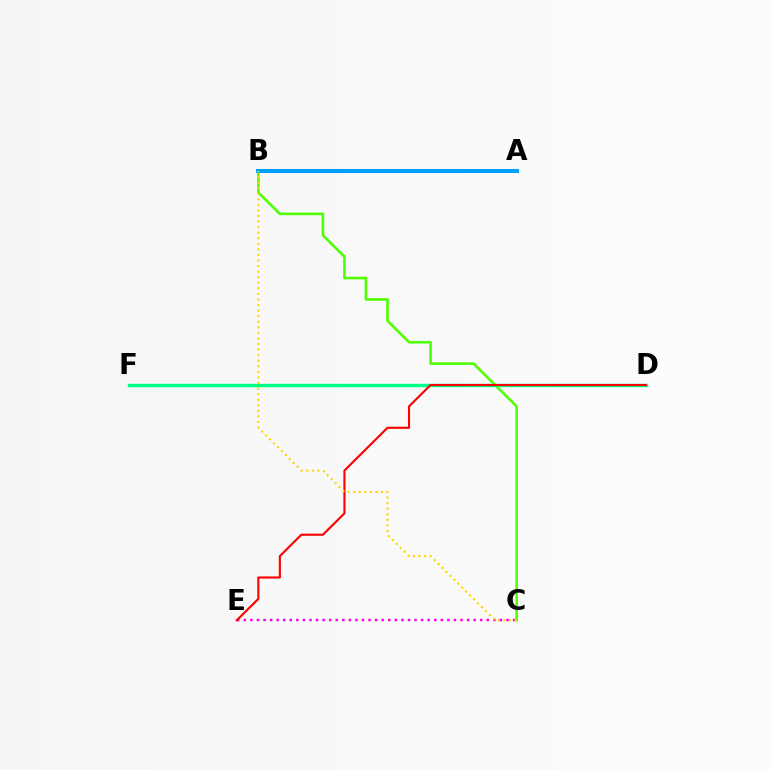{('B', 'C'): [{'color': '#4fff00', 'line_style': 'solid', 'thickness': 1.86}, {'color': '#ffd500', 'line_style': 'dotted', 'thickness': 1.51}], ('D', 'F'): [{'color': '#3700ff', 'line_style': 'dotted', 'thickness': 2.16}, {'color': '#00ff86', 'line_style': 'solid', 'thickness': 2.44}], ('C', 'E'): [{'color': '#ff00ed', 'line_style': 'dotted', 'thickness': 1.78}], ('D', 'E'): [{'color': '#ff0000', 'line_style': 'solid', 'thickness': 1.53}], ('A', 'B'): [{'color': '#009eff', 'line_style': 'solid', 'thickness': 2.91}]}